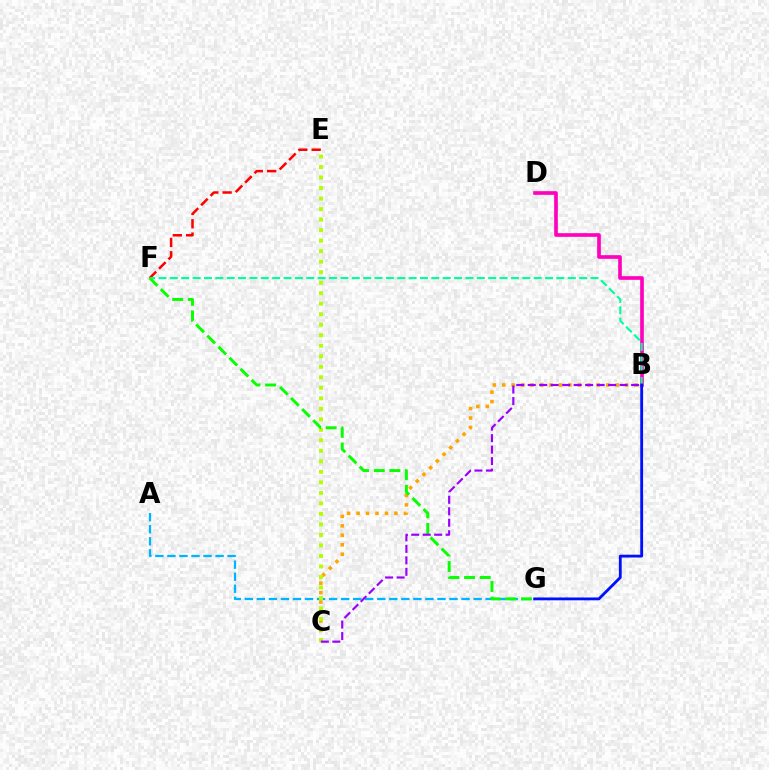{('E', 'F'): [{'color': '#ff0000', 'line_style': 'dashed', 'thickness': 1.81}], ('A', 'G'): [{'color': '#00b5ff', 'line_style': 'dashed', 'thickness': 1.64}], ('B', 'D'): [{'color': '#ff00bd', 'line_style': 'solid', 'thickness': 2.63}], ('B', 'C'): [{'color': '#ffa500', 'line_style': 'dotted', 'thickness': 2.57}, {'color': '#9b00ff', 'line_style': 'dashed', 'thickness': 1.56}], ('B', 'F'): [{'color': '#00ff9d', 'line_style': 'dashed', 'thickness': 1.54}], ('C', 'E'): [{'color': '#b3ff00', 'line_style': 'dotted', 'thickness': 2.86}], ('F', 'G'): [{'color': '#08ff00', 'line_style': 'dashed', 'thickness': 2.13}], ('B', 'G'): [{'color': '#0010ff', 'line_style': 'solid', 'thickness': 2.04}]}